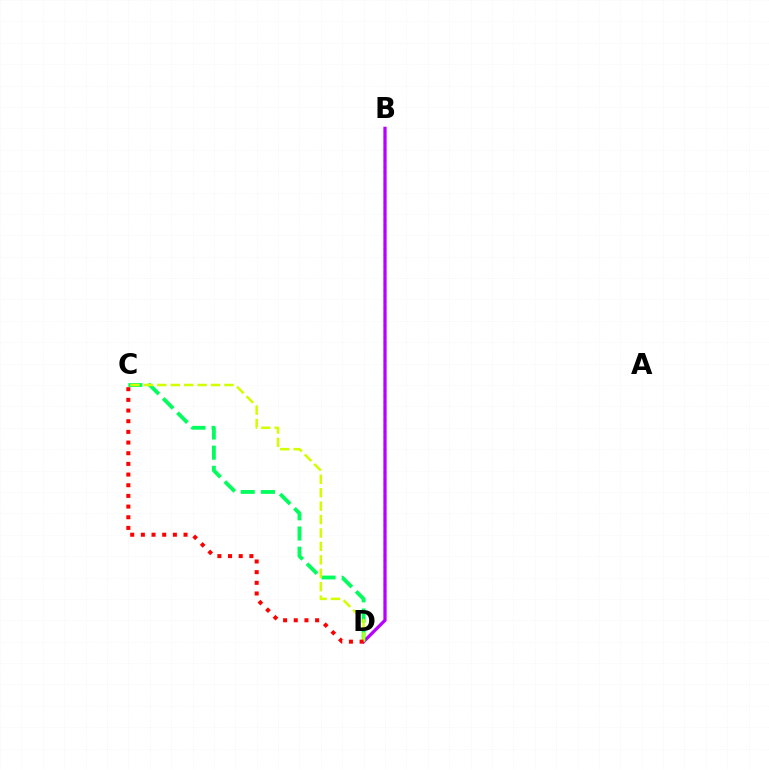{('B', 'D'): [{'color': '#0074ff', 'line_style': 'dotted', 'thickness': 1.6}, {'color': '#b900ff', 'line_style': 'solid', 'thickness': 2.33}], ('C', 'D'): [{'color': '#00ff5c', 'line_style': 'dashed', 'thickness': 2.74}, {'color': '#d1ff00', 'line_style': 'dashed', 'thickness': 1.82}, {'color': '#ff0000', 'line_style': 'dotted', 'thickness': 2.9}]}